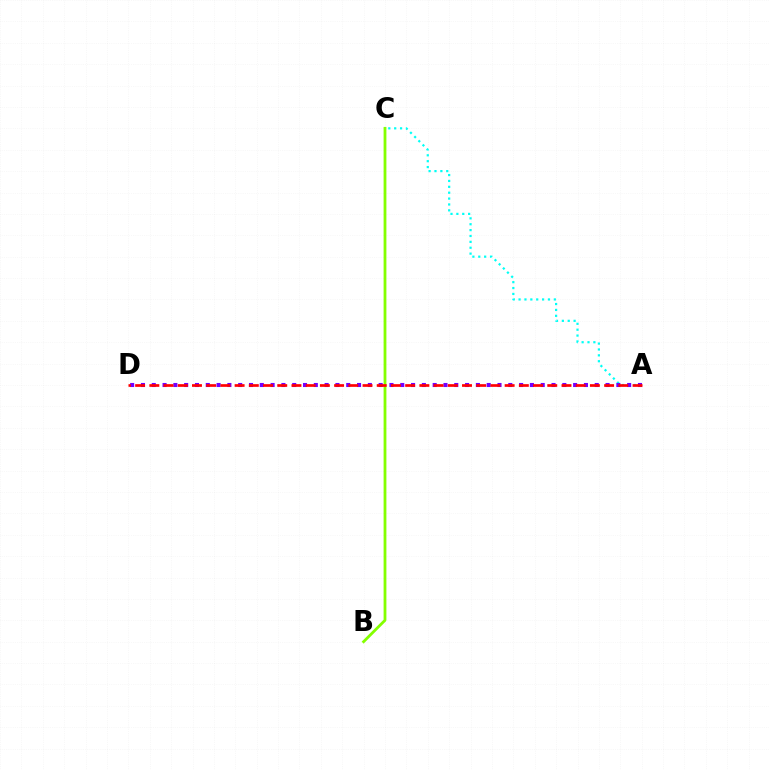{('B', 'C'): [{'color': '#84ff00', 'line_style': 'solid', 'thickness': 2.01}], ('A', 'C'): [{'color': '#00fff6', 'line_style': 'dotted', 'thickness': 1.6}], ('A', 'D'): [{'color': '#7200ff', 'line_style': 'dotted', 'thickness': 2.94}, {'color': '#ff0000', 'line_style': 'dashed', 'thickness': 1.93}]}